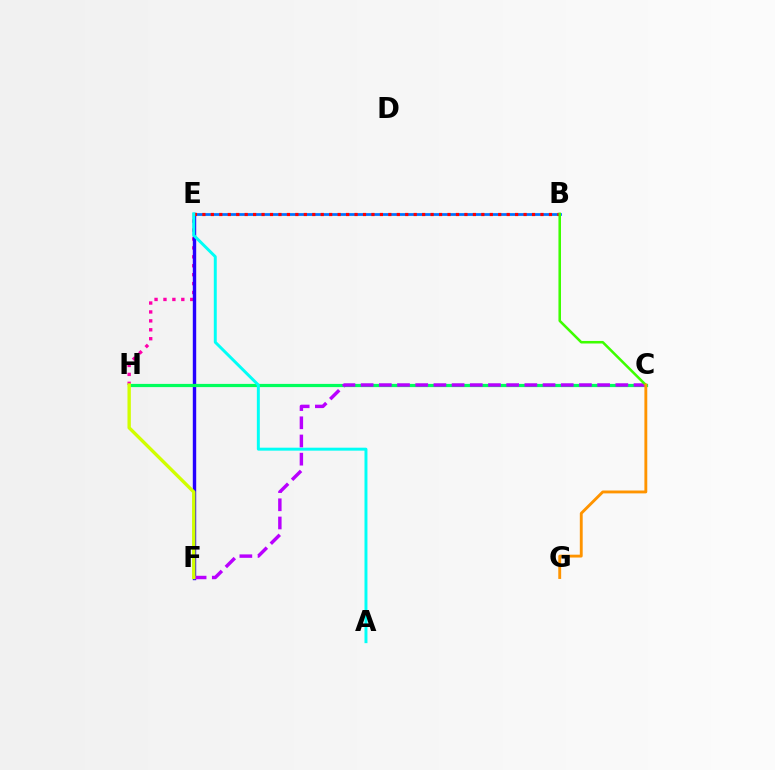{('E', 'H'): [{'color': '#ff00ac', 'line_style': 'dotted', 'thickness': 2.43}], ('E', 'F'): [{'color': '#2500ff', 'line_style': 'solid', 'thickness': 2.45}], ('B', 'E'): [{'color': '#0074ff', 'line_style': 'solid', 'thickness': 1.99}, {'color': '#ff0000', 'line_style': 'dotted', 'thickness': 2.3}], ('C', 'H'): [{'color': '#00ff5c', 'line_style': 'solid', 'thickness': 2.31}], ('A', 'E'): [{'color': '#00fff6', 'line_style': 'solid', 'thickness': 2.13}], ('C', 'F'): [{'color': '#b900ff', 'line_style': 'dashed', 'thickness': 2.47}], ('F', 'H'): [{'color': '#d1ff00', 'line_style': 'solid', 'thickness': 2.42}], ('B', 'C'): [{'color': '#3dff00', 'line_style': 'solid', 'thickness': 1.83}], ('C', 'G'): [{'color': '#ff9400', 'line_style': 'solid', 'thickness': 2.06}]}